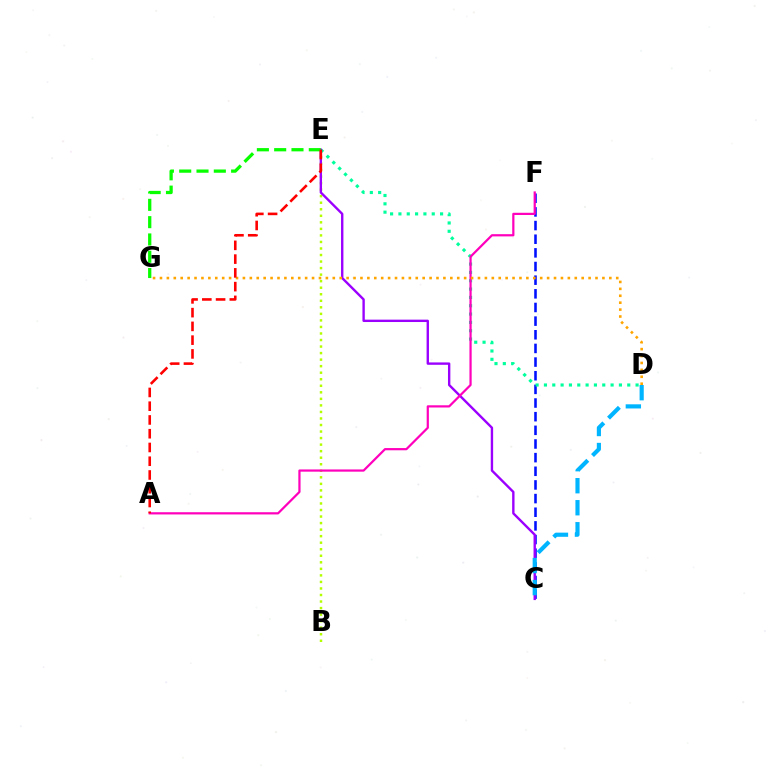{('B', 'E'): [{'color': '#b3ff00', 'line_style': 'dotted', 'thickness': 1.78}], ('C', 'F'): [{'color': '#0010ff', 'line_style': 'dashed', 'thickness': 1.85}], ('D', 'E'): [{'color': '#00ff9d', 'line_style': 'dotted', 'thickness': 2.26}], ('C', 'E'): [{'color': '#9b00ff', 'line_style': 'solid', 'thickness': 1.71}], ('C', 'D'): [{'color': '#00b5ff', 'line_style': 'dashed', 'thickness': 2.99}], ('A', 'F'): [{'color': '#ff00bd', 'line_style': 'solid', 'thickness': 1.6}], ('E', 'G'): [{'color': '#08ff00', 'line_style': 'dashed', 'thickness': 2.35}], ('D', 'G'): [{'color': '#ffa500', 'line_style': 'dotted', 'thickness': 1.88}], ('A', 'E'): [{'color': '#ff0000', 'line_style': 'dashed', 'thickness': 1.87}]}